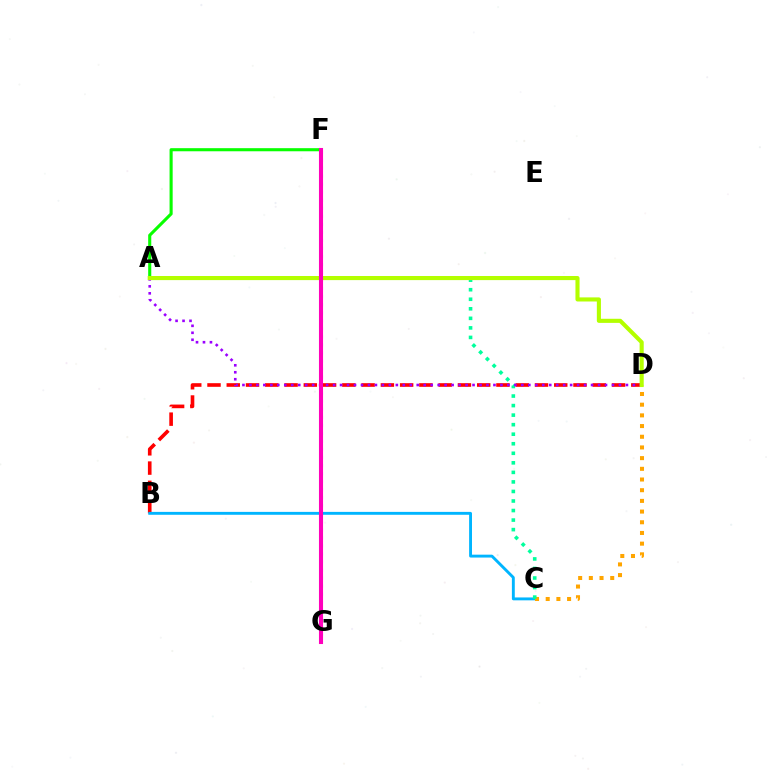{('B', 'D'): [{'color': '#ff0000', 'line_style': 'dashed', 'thickness': 2.62}], ('B', 'C'): [{'color': '#00b5ff', 'line_style': 'solid', 'thickness': 2.08}], ('C', 'D'): [{'color': '#ffa500', 'line_style': 'dotted', 'thickness': 2.9}], ('A', 'C'): [{'color': '#00ff9d', 'line_style': 'dotted', 'thickness': 2.59}], ('F', 'G'): [{'color': '#0010ff', 'line_style': 'dotted', 'thickness': 2.18}, {'color': '#ff00bd', 'line_style': 'solid', 'thickness': 2.93}], ('A', 'D'): [{'color': '#9b00ff', 'line_style': 'dotted', 'thickness': 1.89}, {'color': '#b3ff00', 'line_style': 'solid', 'thickness': 2.95}], ('A', 'F'): [{'color': '#08ff00', 'line_style': 'solid', 'thickness': 2.23}]}